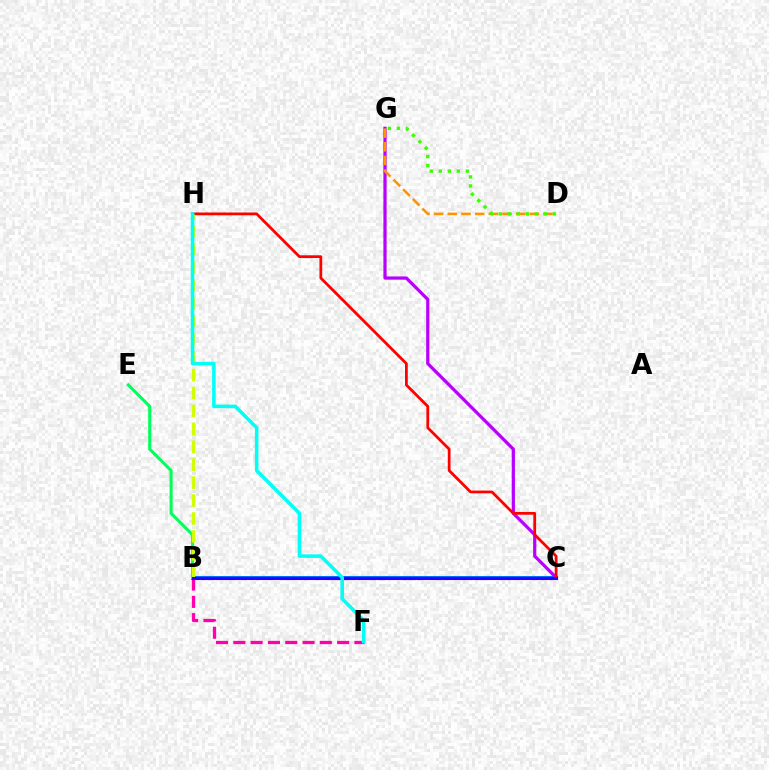{('B', 'C'): [{'color': '#0074ff', 'line_style': 'solid', 'thickness': 2.89}, {'color': '#2500ff', 'line_style': 'solid', 'thickness': 2.21}], ('C', 'G'): [{'color': '#b900ff', 'line_style': 'solid', 'thickness': 2.32}], ('B', 'E'): [{'color': '#00ff5c', 'line_style': 'solid', 'thickness': 2.21}], ('B', 'F'): [{'color': '#ff00ac', 'line_style': 'dashed', 'thickness': 2.35}], ('C', 'H'): [{'color': '#ff0000', 'line_style': 'solid', 'thickness': 2.0}], ('B', 'H'): [{'color': '#d1ff00', 'line_style': 'dashed', 'thickness': 2.44}], ('D', 'G'): [{'color': '#ff9400', 'line_style': 'dashed', 'thickness': 1.86}, {'color': '#3dff00', 'line_style': 'dotted', 'thickness': 2.45}], ('F', 'H'): [{'color': '#00fff6', 'line_style': 'solid', 'thickness': 2.56}]}